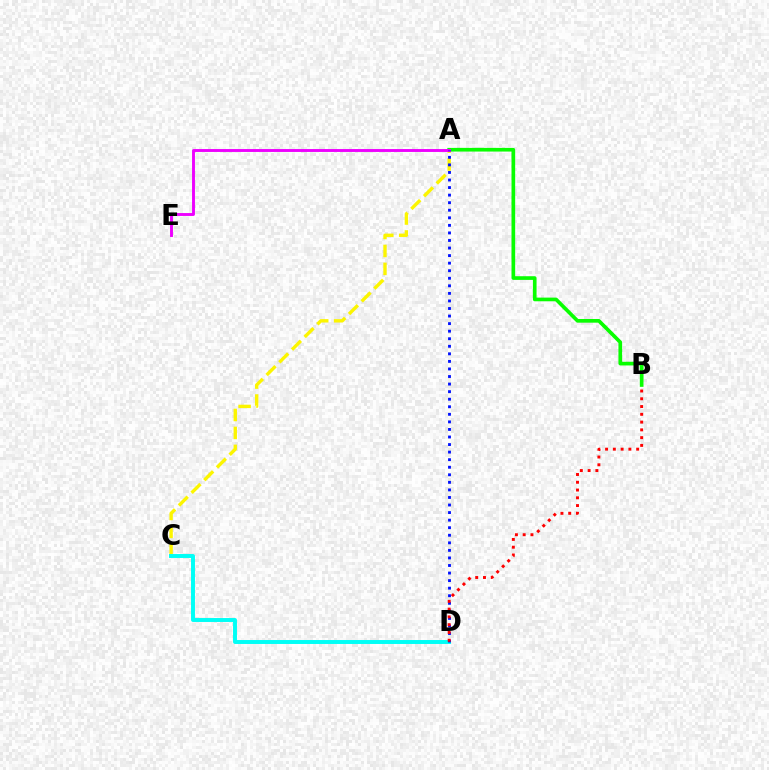{('A', 'C'): [{'color': '#fcf500', 'line_style': 'dashed', 'thickness': 2.44}], ('C', 'D'): [{'color': '#00fff6', 'line_style': 'solid', 'thickness': 2.83}], ('A', 'B'): [{'color': '#08ff00', 'line_style': 'solid', 'thickness': 2.64}], ('A', 'E'): [{'color': '#ee00ff', 'line_style': 'solid', 'thickness': 2.09}], ('A', 'D'): [{'color': '#0010ff', 'line_style': 'dotted', 'thickness': 2.05}], ('B', 'D'): [{'color': '#ff0000', 'line_style': 'dotted', 'thickness': 2.11}]}